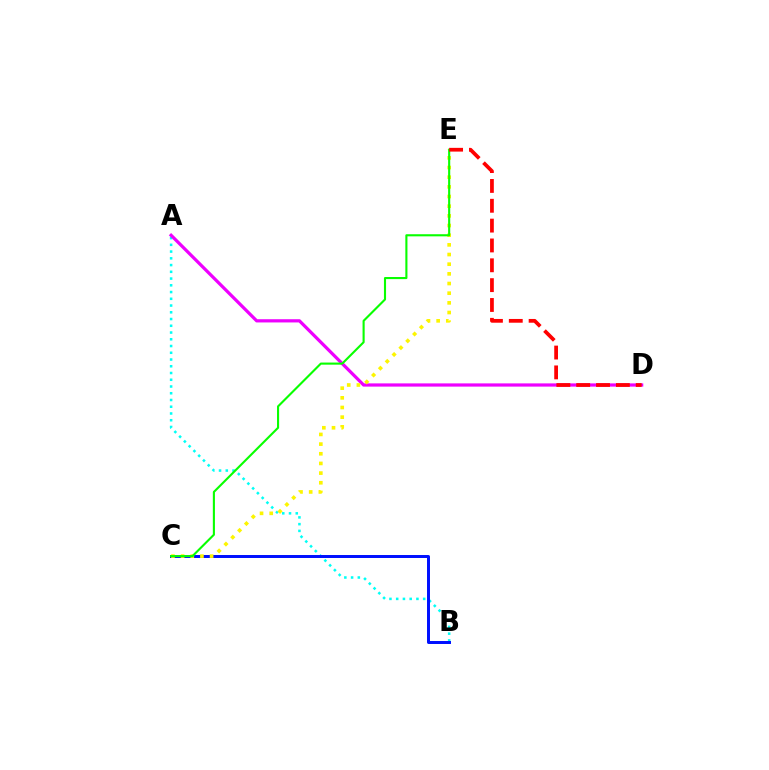{('A', 'B'): [{'color': '#00fff6', 'line_style': 'dotted', 'thickness': 1.83}], ('A', 'D'): [{'color': '#ee00ff', 'line_style': 'solid', 'thickness': 2.32}], ('B', 'C'): [{'color': '#0010ff', 'line_style': 'solid', 'thickness': 2.14}], ('C', 'E'): [{'color': '#fcf500', 'line_style': 'dotted', 'thickness': 2.63}, {'color': '#08ff00', 'line_style': 'solid', 'thickness': 1.52}], ('D', 'E'): [{'color': '#ff0000', 'line_style': 'dashed', 'thickness': 2.7}]}